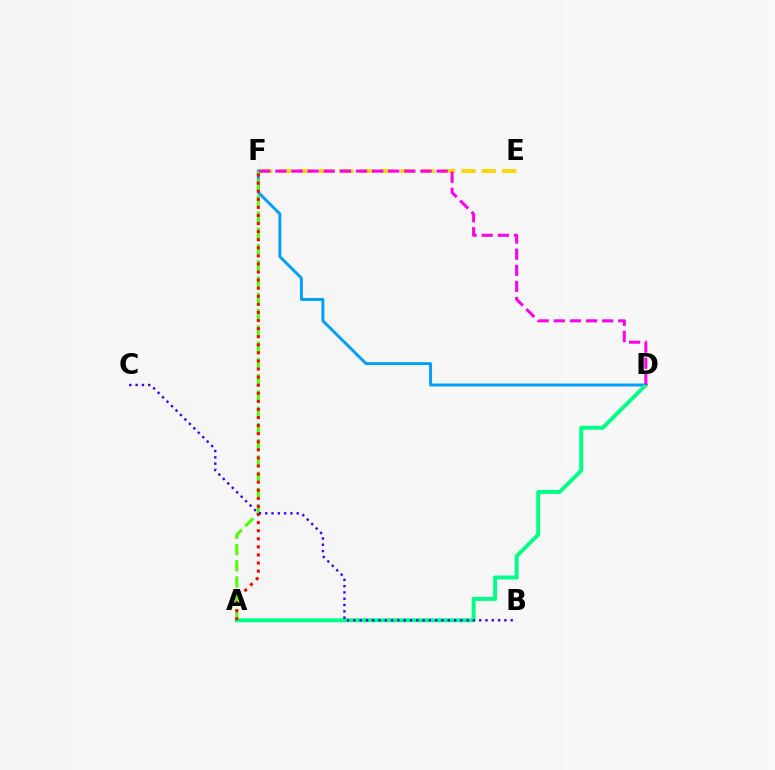{('E', 'F'): [{'color': '#ffd500', 'line_style': 'dashed', 'thickness': 2.76}], ('D', 'F'): [{'color': '#009eff', 'line_style': 'solid', 'thickness': 2.12}, {'color': '#ff00ed', 'line_style': 'dashed', 'thickness': 2.19}], ('A', 'F'): [{'color': '#4fff00', 'line_style': 'dashed', 'thickness': 2.21}, {'color': '#ff0000', 'line_style': 'dotted', 'thickness': 2.2}], ('A', 'D'): [{'color': '#00ff86', 'line_style': 'solid', 'thickness': 2.84}], ('B', 'C'): [{'color': '#3700ff', 'line_style': 'dotted', 'thickness': 1.71}]}